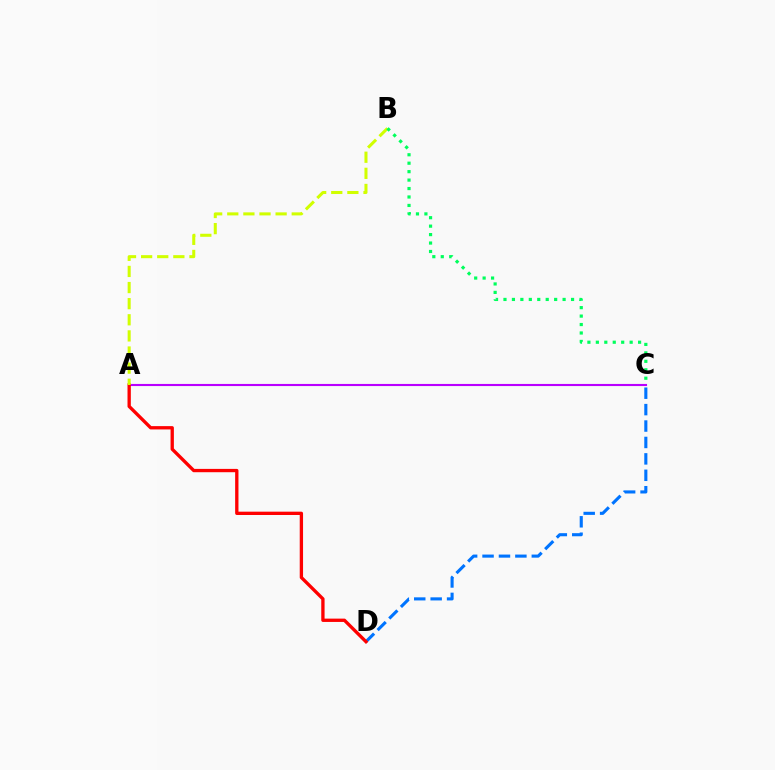{('A', 'C'): [{'color': '#b900ff', 'line_style': 'solid', 'thickness': 1.52}], ('C', 'D'): [{'color': '#0074ff', 'line_style': 'dashed', 'thickness': 2.23}], ('A', 'D'): [{'color': '#ff0000', 'line_style': 'solid', 'thickness': 2.39}], ('A', 'B'): [{'color': '#d1ff00', 'line_style': 'dashed', 'thickness': 2.19}], ('B', 'C'): [{'color': '#00ff5c', 'line_style': 'dotted', 'thickness': 2.3}]}